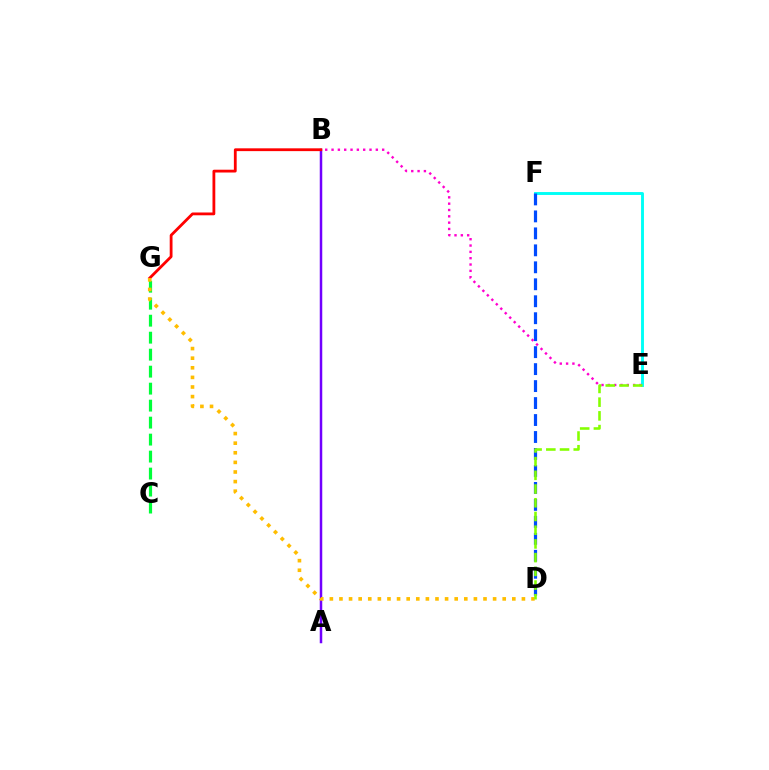{('A', 'B'): [{'color': '#7200ff', 'line_style': 'solid', 'thickness': 1.8}], ('E', 'F'): [{'color': '#00fff6', 'line_style': 'solid', 'thickness': 2.09}], ('D', 'F'): [{'color': '#004bff', 'line_style': 'dashed', 'thickness': 2.31}], ('B', 'E'): [{'color': '#ff00cf', 'line_style': 'dotted', 'thickness': 1.72}], ('B', 'G'): [{'color': '#ff0000', 'line_style': 'solid', 'thickness': 2.02}], ('C', 'G'): [{'color': '#00ff39', 'line_style': 'dashed', 'thickness': 2.31}], ('D', 'G'): [{'color': '#ffbd00', 'line_style': 'dotted', 'thickness': 2.61}], ('D', 'E'): [{'color': '#84ff00', 'line_style': 'dashed', 'thickness': 1.86}]}